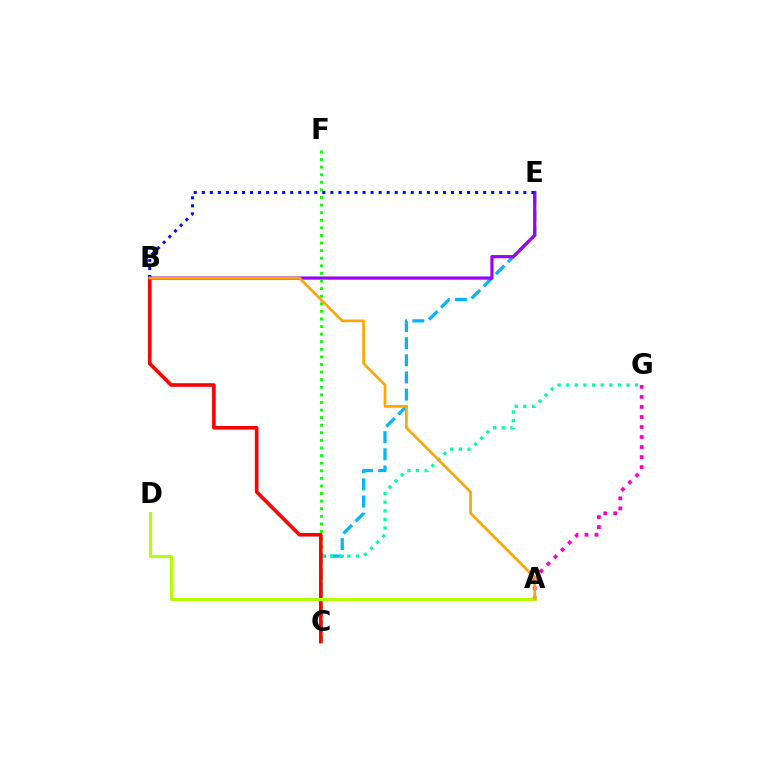{('C', 'E'): [{'color': '#00b5ff', 'line_style': 'dashed', 'thickness': 2.33}], ('B', 'E'): [{'color': '#9b00ff', 'line_style': 'solid', 'thickness': 2.3}, {'color': '#0010ff', 'line_style': 'dotted', 'thickness': 2.18}], ('C', 'F'): [{'color': '#08ff00', 'line_style': 'dotted', 'thickness': 2.06}], ('C', 'G'): [{'color': '#00ff9d', 'line_style': 'dotted', 'thickness': 2.34}], ('B', 'C'): [{'color': '#ff0000', 'line_style': 'solid', 'thickness': 2.6}], ('A', 'G'): [{'color': '#ff00bd', 'line_style': 'dotted', 'thickness': 2.72}], ('A', 'D'): [{'color': '#b3ff00', 'line_style': 'solid', 'thickness': 2.25}], ('A', 'B'): [{'color': '#ffa500', 'line_style': 'solid', 'thickness': 1.92}]}